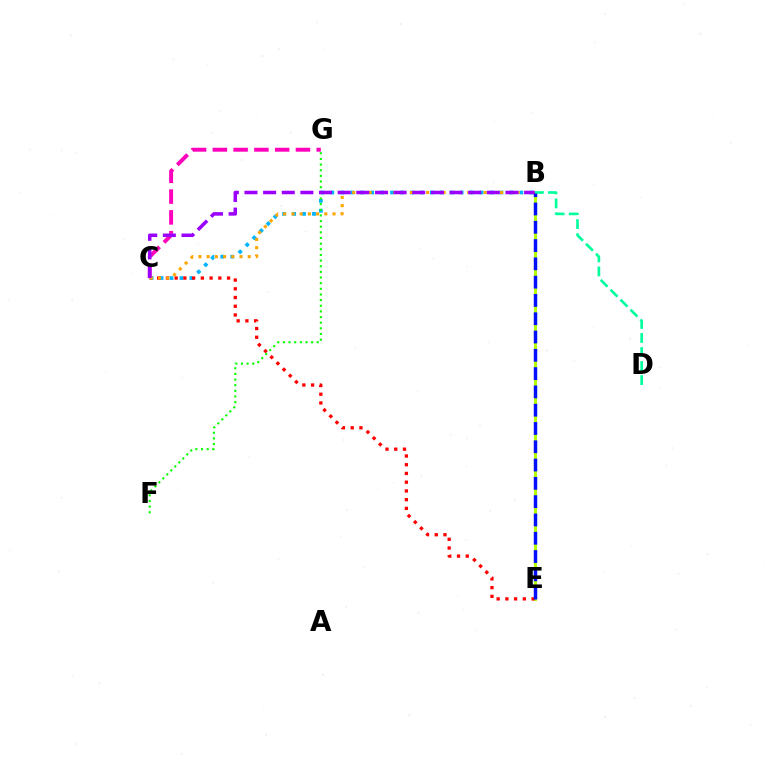{('B', 'C'): [{'color': '#00b5ff', 'line_style': 'dotted', 'thickness': 2.7}, {'color': '#ffa500', 'line_style': 'dotted', 'thickness': 2.23}, {'color': '#9b00ff', 'line_style': 'dashed', 'thickness': 2.53}], ('B', 'E'): [{'color': '#b3ff00', 'line_style': 'solid', 'thickness': 2.21}, {'color': '#0010ff', 'line_style': 'dashed', 'thickness': 2.49}], ('C', 'E'): [{'color': '#ff0000', 'line_style': 'dotted', 'thickness': 2.37}], ('B', 'D'): [{'color': '#00ff9d', 'line_style': 'dashed', 'thickness': 1.91}], ('C', 'G'): [{'color': '#ff00bd', 'line_style': 'dashed', 'thickness': 2.82}], ('F', 'G'): [{'color': '#08ff00', 'line_style': 'dotted', 'thickness': 1.53}]}